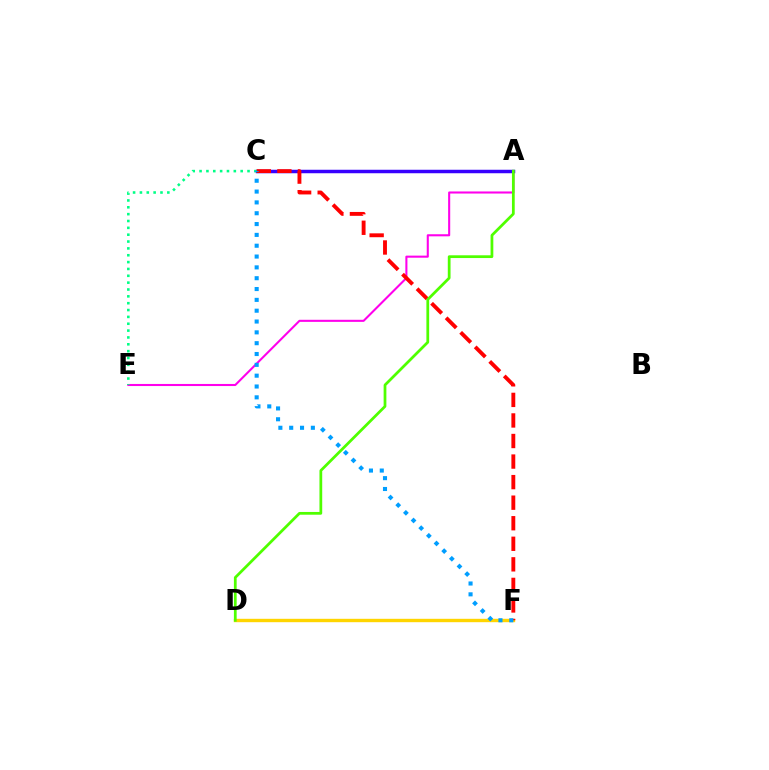{('D', 'F'): [{'color': '#ffd500', 'line_style': 'solid', 'thickness': 2.44}], ('A', 'E'): [{'color': '#ff00ed', 'line_style': 'solid', 'thickness': 1.5}], ('A', 'C'): [{'color': '#3700ff', 'line_style': 'solid', 'thickness': 2.51}], ('C', 'F'): [{'color': '#ff0000', 'line_style': 'dashed', 'thickness': 2.79}, {'color': '#009eff', 'line_style': 'dotted', 'thickness': 2.94}], ('A', 'D'): [{'color': '#4fff00', 'line_style': 'solid', 'thickness': 1.98}], ('C', 'E'): [{'color': '#00ff86', 'line_style': 'dotted', 'thickness': 1.86}]}